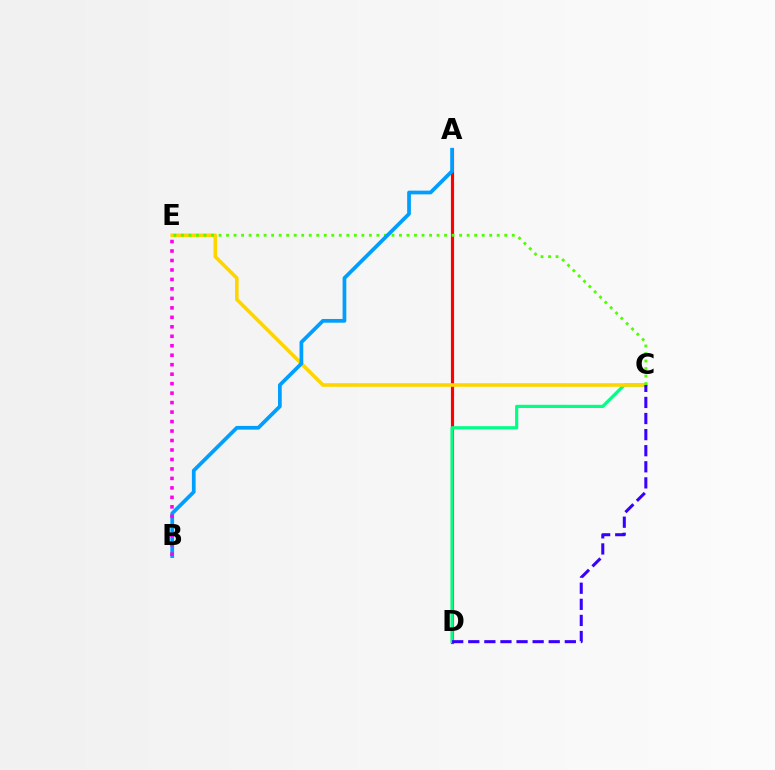{('A', 'D'): [{'color': '#ff0000', 'line_style': 'solid', 'thickness': 2.27}], ('C', 'D'): [{'color': '#00ff86', 'line_style': 'solid', 'thickness': 2.3}, {'color': '#3700ff', 'line_style': 'dashed', 'thickness': 2.19}], ('C', 'E'): [{'color': '#ffd500', 'line_style': 'solid', 'thickness': 2.59}, {'color': '#4fff00', 'line_style': 'dotted', 'thickness': 2.04}], ('A', 'B'): [{'color': '#009eff', 'line_style': 'solid', 'thickness': 2.68}], ('B', 'E'): [{'color': '#ff00ed', 'line_style': 'dotted', 'thickness': 2.57}]}